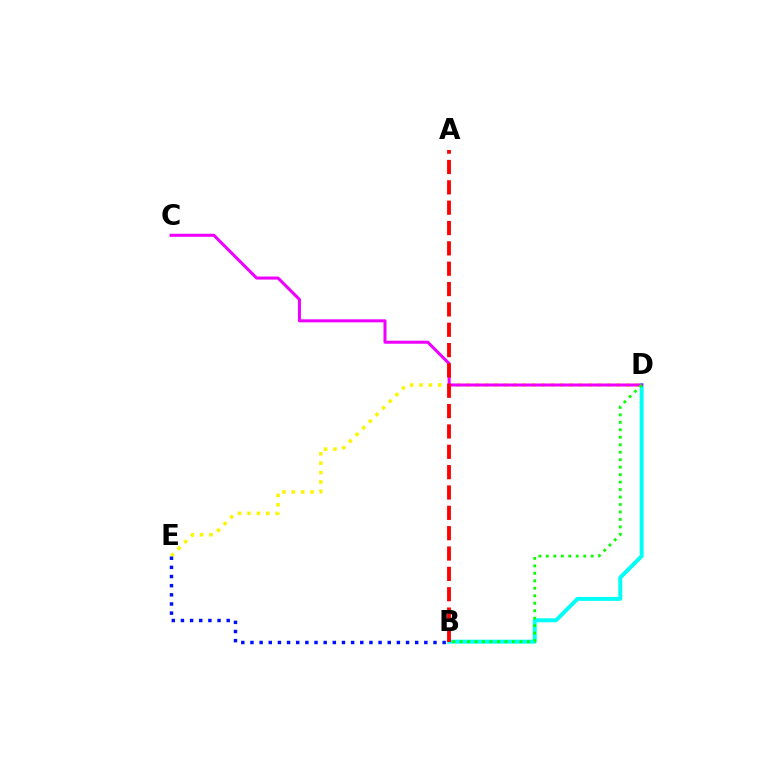{('D', 'E'): [{'color': '#fcf500', 'line_style': 'dotted', 'thickness': 2.55}], ('B', 'D'): [{'color': '#00fff6', 'line_style': 'solid', 'thickness': 2.84}, {'color': '#08ff00', 'line_style': 'dotted', 'thickness': 2.03}], ('B', 'E'): [{'color': '#0010ff', 'line_style': 'dotted', 'thickness': 2.49}], ('C', 'D'): [{'color': '#ee00ff', 'line_style': 'solid', 'thickness': 2.18}], ('A', 'B'): [{'color': '#ff0000', 'line_style': 'dashed', 'thickness': 2.76}]}